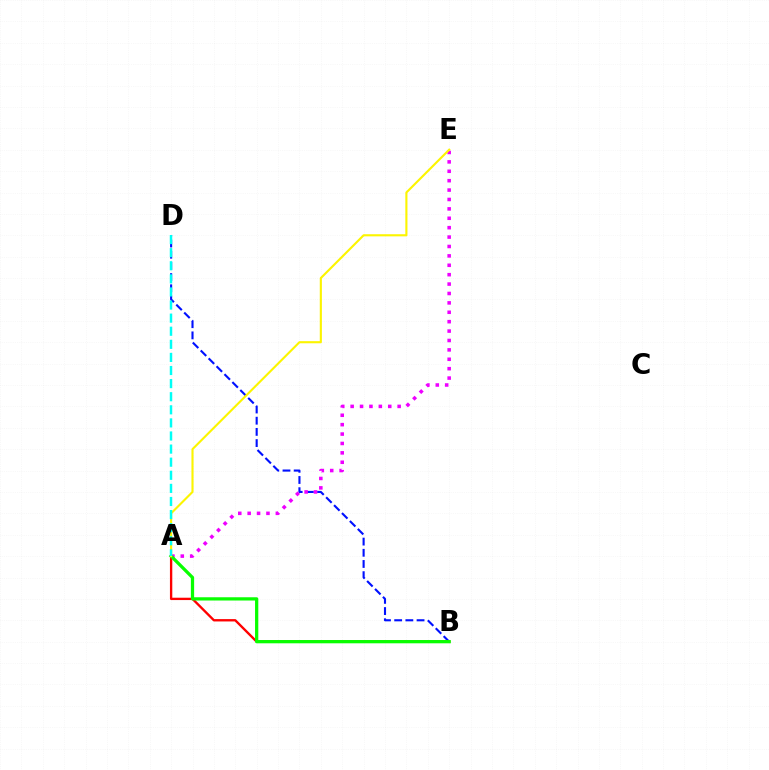{('B', 'D'): [{'color': '#0010ff', 'line_style': 'dashed', 'thickness': 1.52}], ('A', 'B'): [{'color': '#ff0000', 'line_style': 'solid', 'thickness': 1.69}, {'color': '#08ff00', 'line_style': 'solid', 'thickness': 2.35}], ('A', 'E'): [{'color': '#ee00ff', 'line_style': 'dotted', 'thickness': 2.55}, {'color': '#fcf500', 'line_style': 'solid', 'thickness': 1.53}], ('A', 'D'): [{'color': '#00fff6', 'line_style': 'dashed', 'thickness': 1.78}]}